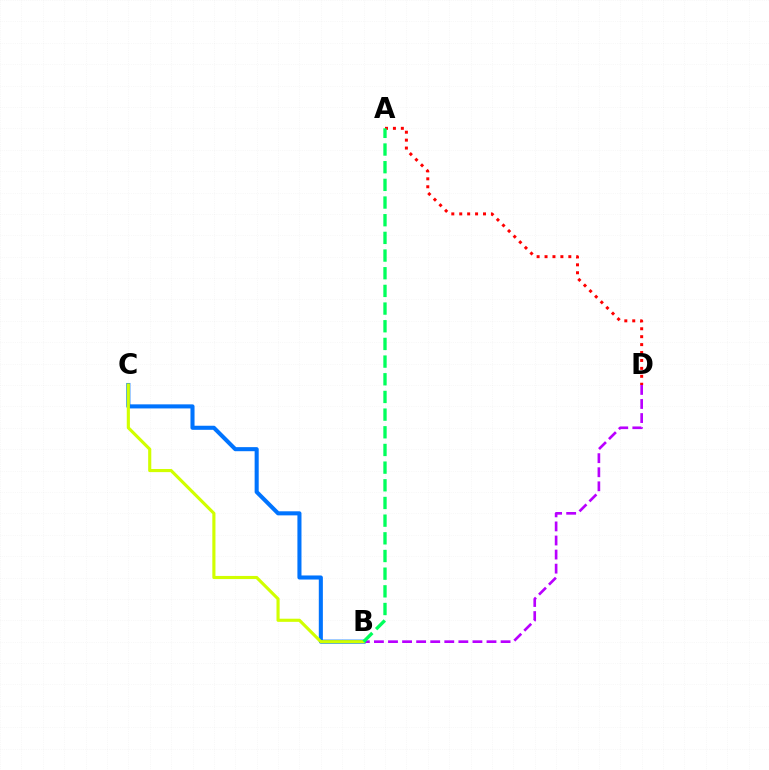{('A', 'D'): [{'color': '#ff0000', 'line_style': 'dotted', 'thickness': 2.15}], ('B', 'D'): [{'color': '#b900ff', 'line_style': 'dashed', 'thickness': 1.91}], ('B', 'C'): [{'color': '#0074ff', 'line_style': 'solid', 'thickness': 2.93}, {'color': '#d1ff00', 'line_style': 'solid', 'thickness': 2.25}], ('A', 'B'): [{'color': '#00ff5c', 'line_style': 'dashed', 'thickness': 2.4}]}